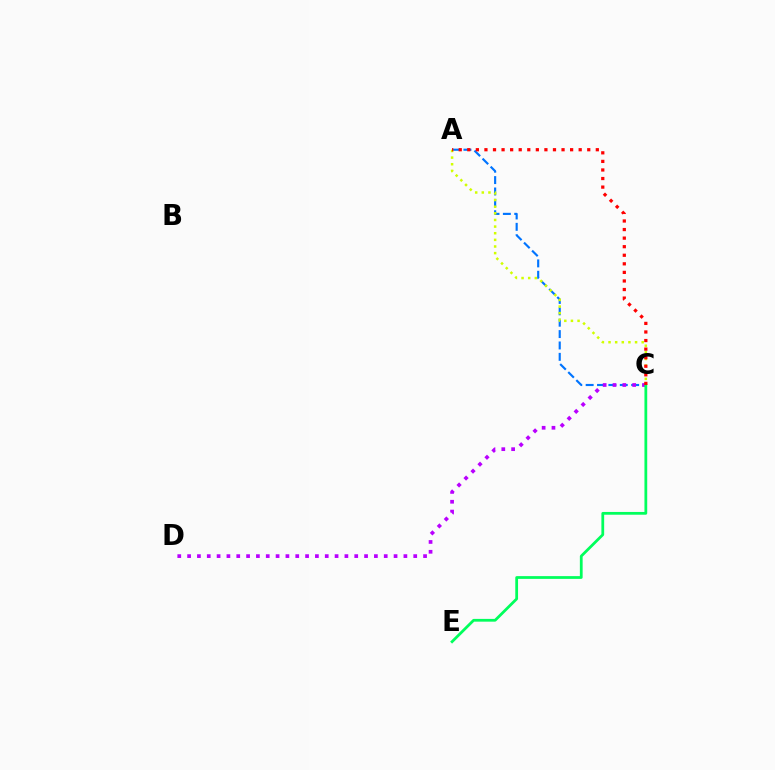{('A', 'C'): [{'color': '#0074ff', 'line_style': 'dashed', 'thickness': 1.55}, {'color': '#d1ff00', 'line_style': 'dotted', 'thickness': 1.8}, {'color': '#ff0000', 'line_style': 'dotted', 'thickness': 2.33}], ('C', 'D'): [{'color': '#b900ff', 'line_style': 'dotted', 'thickness': 2.67}], ('C', 'E'): [{'color': '#00ff5c', 'line_style': 'solid', 'thickness': 1.99}]}